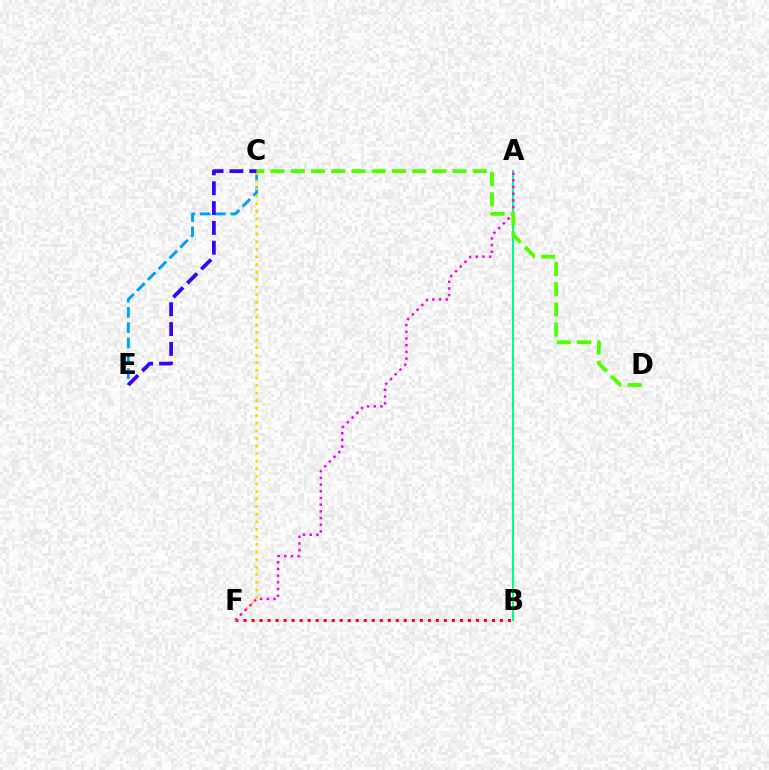{('B', 'F'): [{'color': '#ff0000', 'line_style': 'dotted', 'thickness': 2.18}], ('C', 'E'): [{'color': '#009eff', 'line_style': 'dashed', 'thickness': 2.08}, {'color': '#3700ff', 'line_style': 'dashed', 'thickness': 2.69}], ('C', 'F'): [{'color': '#ffd500', 'line_style': 'dotted', 'thickness': 2.06}], ('A', 'B'): [{'color': '#00ff86', 'line_style': 'solid', 'thickness': 1.51}], ('A', 'F'): [{'color': '#ff00ed', 'line_style': 'dotted', 'thickness': 1.82}], ('C', 'D'): [{'color': '#4fff00', 'line_style': 'dashed', 'thickness': 2.75}]}